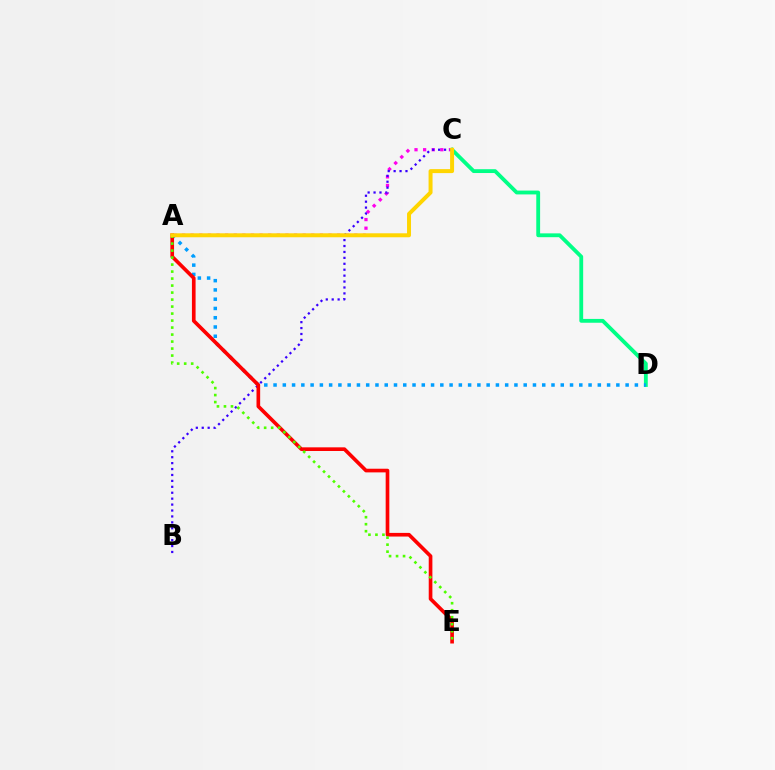{('A', 'C'): [{'color': '#ff00ed', 'line_style': 'dotted', 'thickness': 2.34}, {'color': '#ffd500', 'line_style': 'solid', 'thickness': 2.86}], ('C', 'D'): [{'color': '#00ff86', 'line_style': 'solid', 'thickness': 2.75}], ('B', 'C'): [{'color': '#3700ff', 'line_style': 'dotted', 'thickness': 1.61}], ('A', 'D'): [{'color': '#009eff', 'line_style': 'dotted', 'thickness': 2.52}], ('A', 'E'): [{'color': '#ff0000', 'line_style': 'solid', 'thickness': 2.63}, {'color': '#4fff00', 'line_style': 'dotted', 'thickness': 1.9}]}